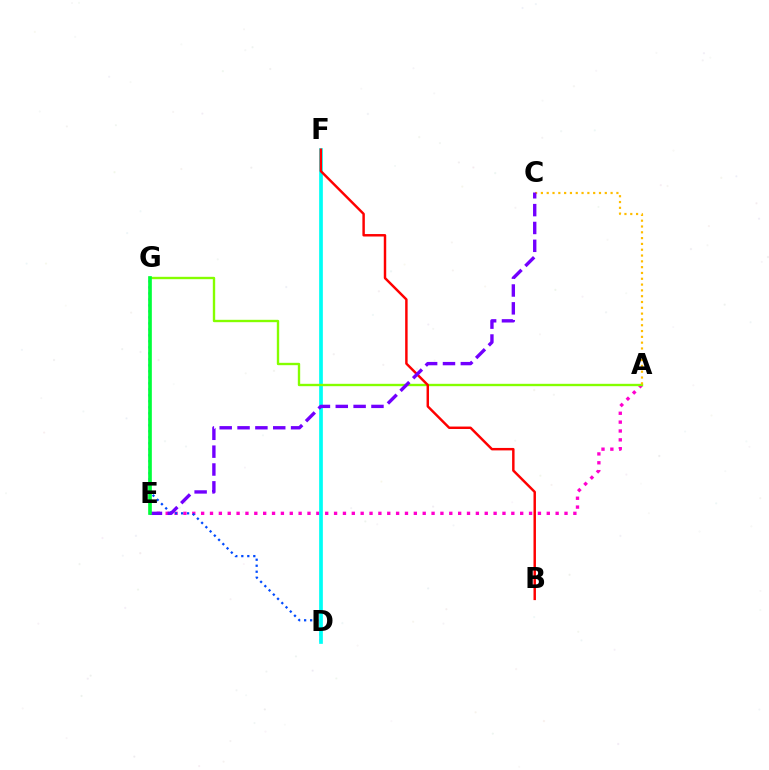{('A', 'E'): [{'color': '#ff00cf', 'line_style': 'dotted', 'thickness': 2.41}], ('D', 'G'): [{'color': '#004bff', 'line_style': 'dotted', 'thickness': 1.63}], ('D', 'F'): [{'color': '#00fff6', 'line_style': 'solid', 'thickness': 2.66}], ('A', 'G'): [{'color': '#84ff00', 'line_style': 'solid', 'thickness': 1.71}], ('A', 'C'): [{'color': '#ffbd00', 'line_style': 'dotted', 'thickness': 1.58}], ('B', 'F'): [{'color': '#ff0000', 'line_style': 'solid', 'thickness': 1.77}], ('C', 'E'): [{'color': '#7200ff', 'line_style': 'dashed', 'thickness': 2.42}], ('E', 'G'): [{'color': '#00ff39', 'line_style': 'solid', 'thickness': 2.64}]}